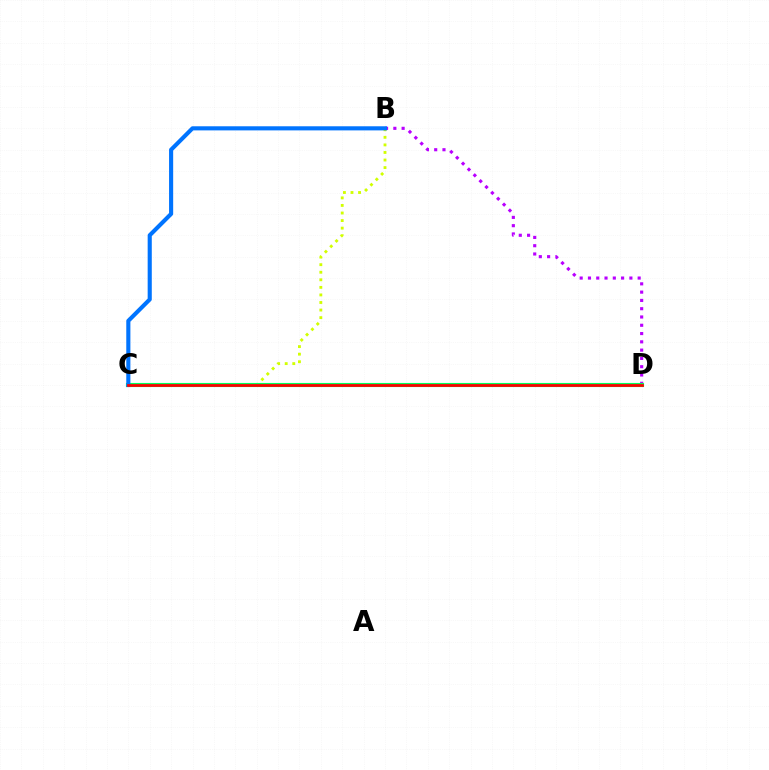{('B', 'C'): [{'color': '#d1ff00', 'line_style': 'dotted', 'thickness': 2.06}, {'color': '#0074ff', 'line_style': 'solid', 'thickness': 2.96}], ('B', 'D'): [{'color': '#b900ff', 'line_style': 'dotted', 'thickness': 2.25}], ('C', 'D'): [{'color': '#00ff5c', 'line_style': 'solid', 'thickness': 2.96}, {'color': '#ff0000', 'line_style': 'solid', 'thickness': 1.96}]}